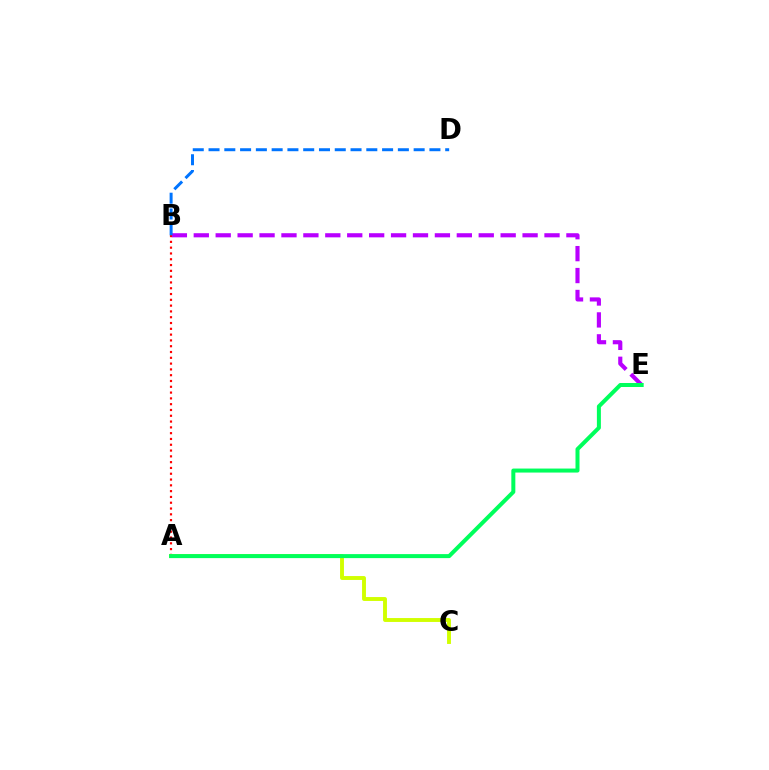{('B', 'E'): [{'color': '#b900ff', 'line_style': 'dashed', 'thickness': 2.98}], ('A', 'B'): [{'color': '#ff0000', 'line_style': 'dotted', 'thickness': 1.58}], ('B', 'D'): [{'color': '#0074ff', 'line_style': 'dashed', 'thickness': 2.14}], ('A', 'C'): [{'color': '#d1ff00', 'line_style': 'solid', 'thickness': 2.81}], ('A', 'E'): [{'color': '#00ff5c', 'line_style': 'solid', 'thickness': 2.88}]}